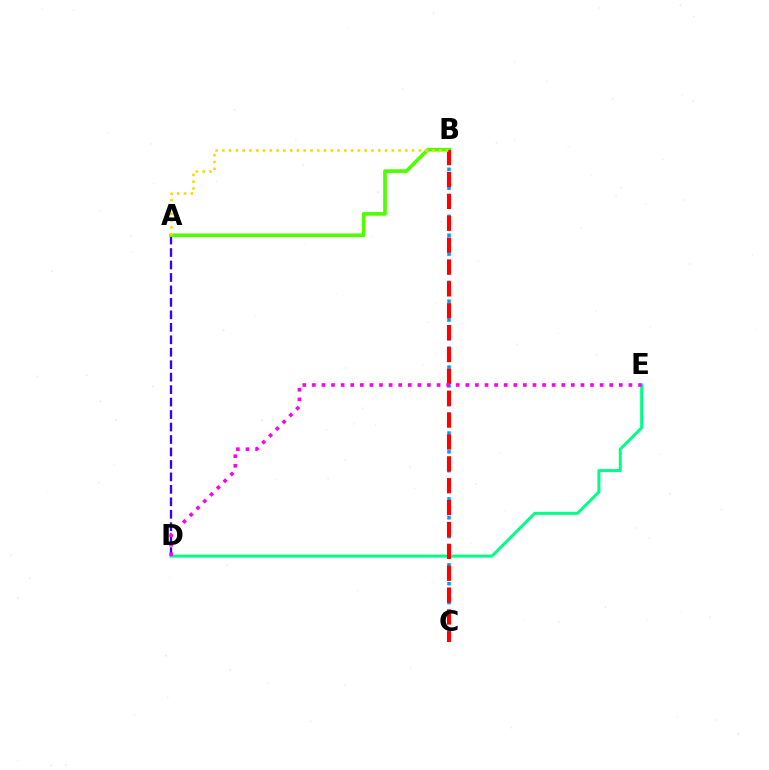{('A', 'D'): [{'color': '#3700ff', 'line_style': 'dashed', 'thickness': 1.69}], ('D', 'E'): [{'color': '#00ff86', 'line_style': 'solid', 'thickness': 2.16}, {'color': '#ff00ed', 'line_style': 'dotted', 'thickness': 2.61}], ('B', 'C'): [{'color': '#009eff', 'line_style': 'dotted', 'thickness': 2.56}, {'color': '#ff0000', 'line_style': 'dashed', 'thickness': 2.97}], ('A', 'B'): [{'color': '#4fff00', 'line_style': 'solid', 'thickness': 2.65}, {'color': '#ffd500', 'line_style': 'dotted', 'thickness': 1.84}]}